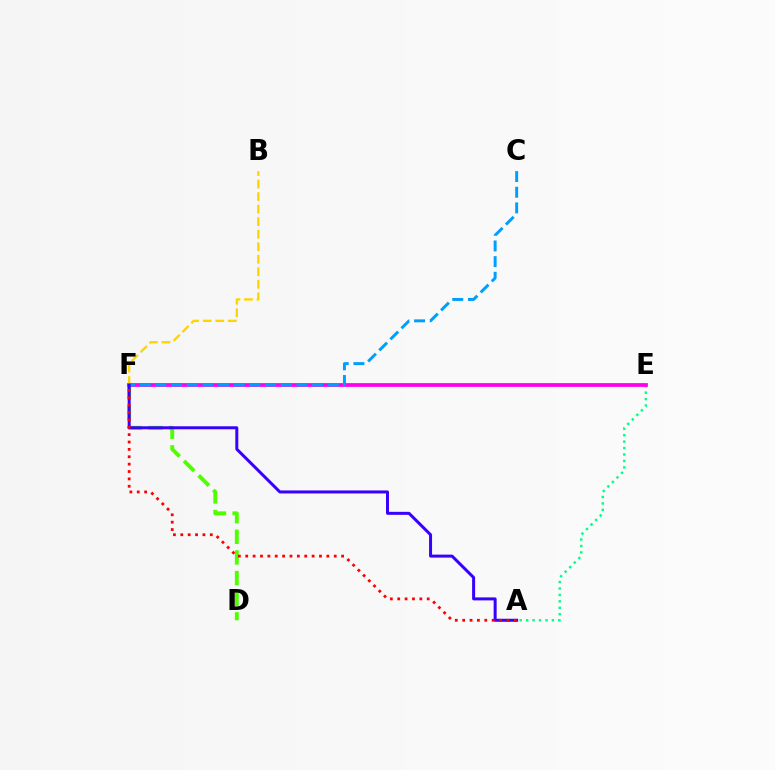{('A', 'E'): [{'color': '#00ff86', 'line_style': 'dotted', 'thickness': 1.75}], ('D', 'F'): [{'color': '#4fff00', 'line_style': 'dashed', 'thickness': 2.8}], ('E', 'F'): [{'color': '#ff00ed', 'line_style': 'solid', 'thickness': 2.71}], ('B', 'F'): [{'color': '#ffd500', 'line_style': 'dashed', 'thickness': 1.7}], ('C', 'F'): [{'color': '#009eff', 'line_style': 'dashed', 'thickness': 2.13}], ('A', 'F'): [{'color': '#3700ff', 'line_style': 'solid', 'thickness': 2.16}, {'color': '#ff0000', 'line_style': 'dotted', 'thickness': 2.0}]}